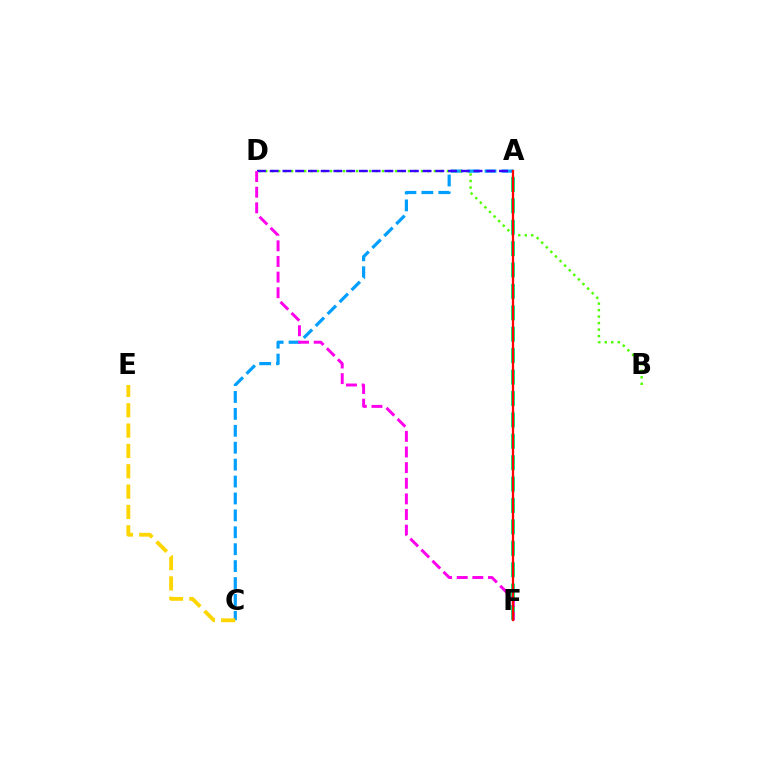{('A', 'C'): [{'color': '#009eff', 'line_style': 'dashed', 'thickness': 2.3}], ('B', 'D'): [{'color': '#4fff00', 'line_style': 'dotted', 'thickness': 1.76}], ('A', 'D'): [{'color': '#3700ff', 'line_style': 'dashed', 'thickness': 1.73}], ('C', 'E'): [{'color': '#ffd500', 'line_style': 'dashed', 'thickness': 2.76}], ('A', 'F'): [{'color': '#00ff86', 'line_style': 'dashed', 'thickness': 2.91}, {'color': '#ff0000', 'line_style': 'solid', 'thickness': 1.61}], ('D', 'F'): [{'color': '#ff00ed', 'line_style': 'dashed', 'thickness': 2.12}]}